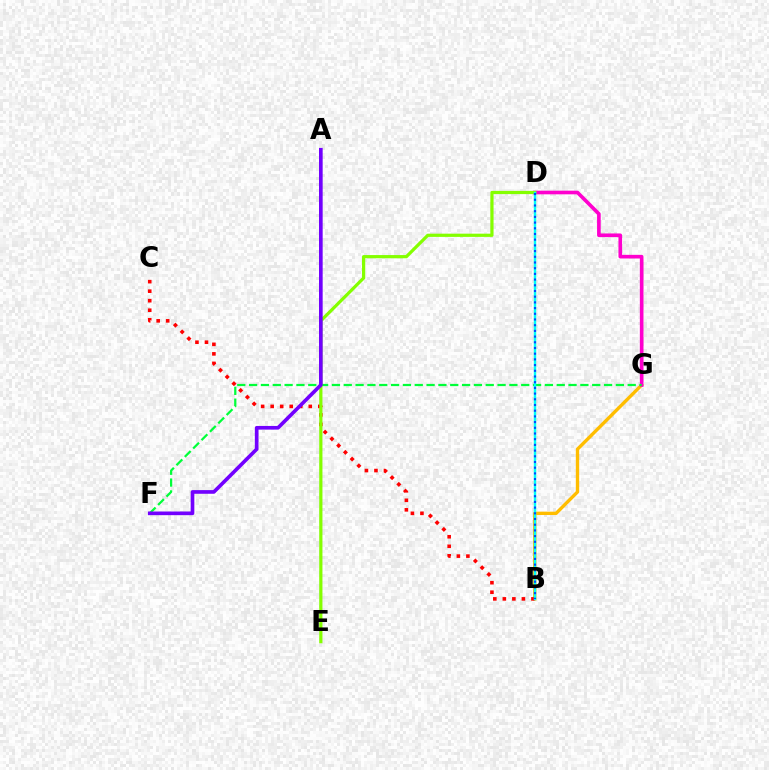{('B', 'G'): [{'color': '#ffbd00', 'line_style': 'solid', 'thickness': 2.42}], ('B', 'C'): [{'color': '#ff0000', 'line_style': 'dotted', 'thickness': 2.59}], ('D', 'G'): [{'color': '#ff00cf', 'line_style': 'solid', 'thickness': 2.62}], ('F', 'G'): [{'color': '#00ff39', 'line_style': 'dashed', 'thickness': 1.61}], ('D', 'E'): [{'color': '#84ff00', 'line_style': 'solid', 'thickness': 2.32}], ('B', 'D'): [{'color': '#00fff6', 'line_style': 'solid', 'thickness': 1.73}, {'color': '#004bff', 'line_style': 'dotted', 'thickness': 1.55}], ('A', 'F'): [{'color': '#7200ff', 'line_style': 'solid', 'thickness': 2.64}]}